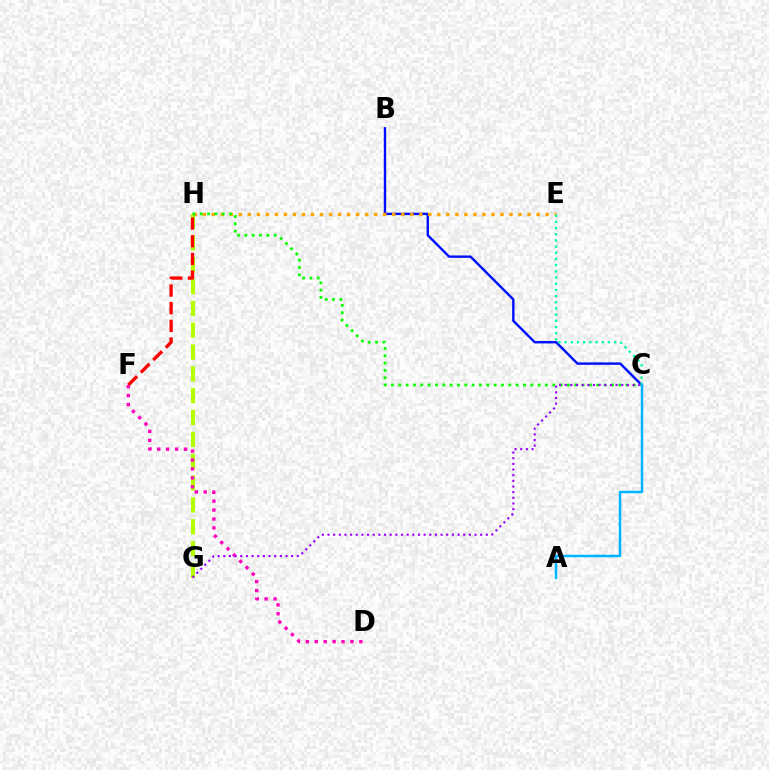{('G', 'H'): [{'color': '#b3ff00', 'line_style': 'dashed', 'thickness': 2.97}], ('B', 'C'): [{'color': '#0010ff', 'line_style': 'solid', 'thickness': 1.73}], ('E', 'H'): [{'color': '#ffa500', 'line_style': 'dotted', 'thickness': 2.45}], ('F', 'H'): [{'color': '#ff0000', 'line_style': 'dashed', 'thickness': 2.4}], ('C', 'H'): [{'color': '#08ff00', 'line_style': 'dotted', 'thickness': 1.99}], ('C', 'E'): [{'color': '#00ff9d', 'line_style': 'dotted', 'thickness': 1.68}], ('D', 'F'): [{'color': '#ff00bd', 'line_style': 'dotted', 'thickness': 2.43}], ('C', 'G'): [{'color': '#9b00ff', 'line_style': 'dotted', 'thickness': 1.54}], ('A', 'C'): [{'color': '#00b5ff', 'line_style': 'solid', 'thickness': 1.78}]}